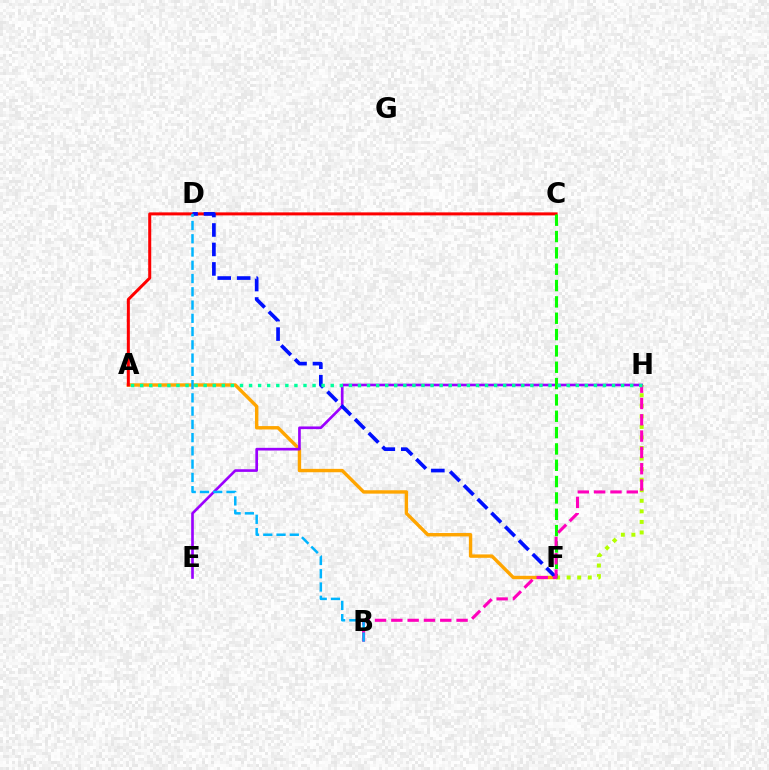{('A', 'F'): [{'color': '#ffa500', 'line_style': 'solid', 'thickness': 2.45}], ('A', 'C'): [{'color': '#ff0000', 'line_style': 'solid', 'thickness': 2.17}], ('F', 'H'): [{'color': '#b3ff00', 'line_style': 'dotted', 'thickness': 2.87}], ('E', 'H'): [{'color': '#9b00ff', 'line_style': 'solid', 'thickness': 1.91}], ('D', 'F'): [{'color': '#0010ff', 'line_style': 'dashed', 'thickness': 2.64}], ('C', 'F'): [{'color': '#08ff00', 'line_style': 'dashed', 'thickness': 2.22}], ('B', 'H'): [{'color': '#ff00bd', 'line_style': 'dashed', 'thickness': 2.22}], ('B', 'D'): [{'color': '#00b5ff', 'line_style': 'dashed', 'thickness': 1.8}], ('A', 'H'): [{'color': '#00ff9d', 'line_style': 'dotted', 'thickness': 2.47}]}